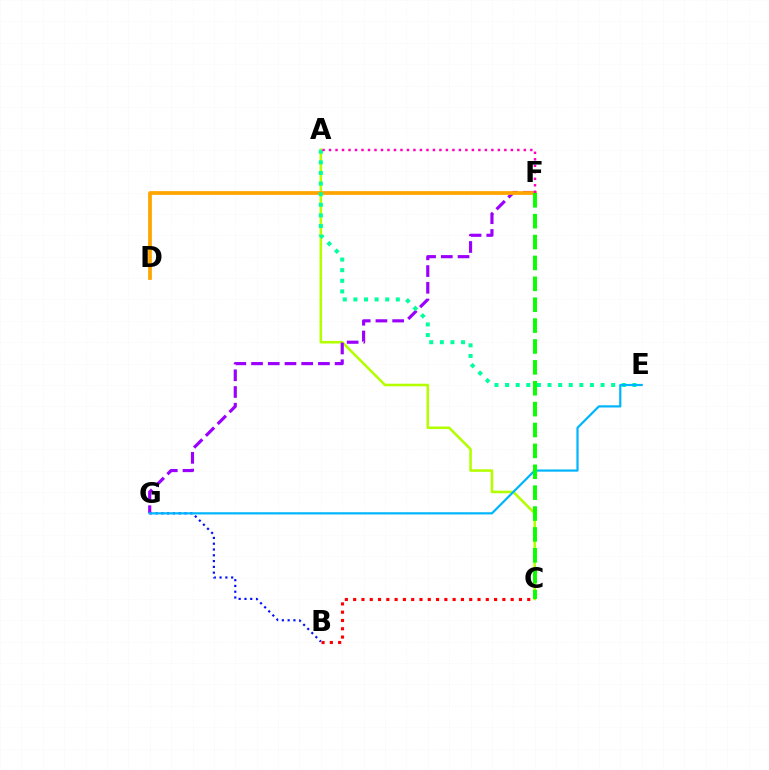{('B', 'G'): [{'color': '#0010ff', 'line_style': 'dotted', 'thickness': 1.57}], ('A', 'C'): [{'color': '#b3ff00', 'line_style': 'solid', 'thickness': 1.85}], ('B', 'C'): [{'color': '#ff0000', 'line_style': 'dotted', 'thickness': 2.25}], ('F', 'G'): [{'color': '#9b00ff', 'line_style': 'dashed', 'thickness': 2.27}], ('D', 'F'): [{'color': '#ffa500', 'line_style': 'solid', 'thickness': 2.7}], ('A', 'E'): [{'color': '#00ff9d', 'line_style': 'dotted', 'thickness': 2.88}], ('E', 'G'): [{'color': '#00b5ff', 'line_style': 'solid', 'thickness': 1.59}], ('A', 'F'): [{'color': '#ff00bd', 'line_style': 'dotted', 'thickness': 1.76}], ('C', 'F'): [{'color': '#08ff00', 'line_style': 'dashed', 'thickness': 2.84}]}